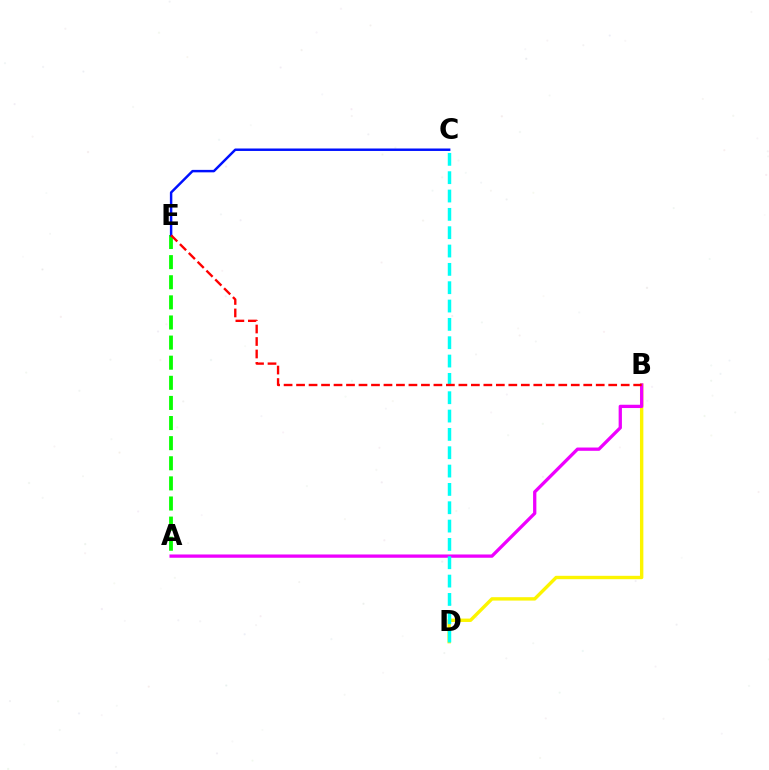{('B', 'D'): [{'color': '#fcf500', 'line_style': 'solid', 'thickness': 2.44}], ('A', 'E'): [{'color': '#08ff00', 'line_style': 'dashed', 'thickness': 2.73}], ('A', 'B'): [{'color': '#ee00ff', 'line_style': 'solid', 'thickness': 2.36}], ('C', 'D'): [{'color': '#00fff6', 'line_style': 'dashed', 'thickness': 2.49}], ('C', 'E'): [{'color': '#0010ff', 'line_style': 'solid', 'thickness': 1.77}], ('B', 'E'): [{'color': '#ff0000', 'line_style': 'dashed', 'thickness': 1.7}]}